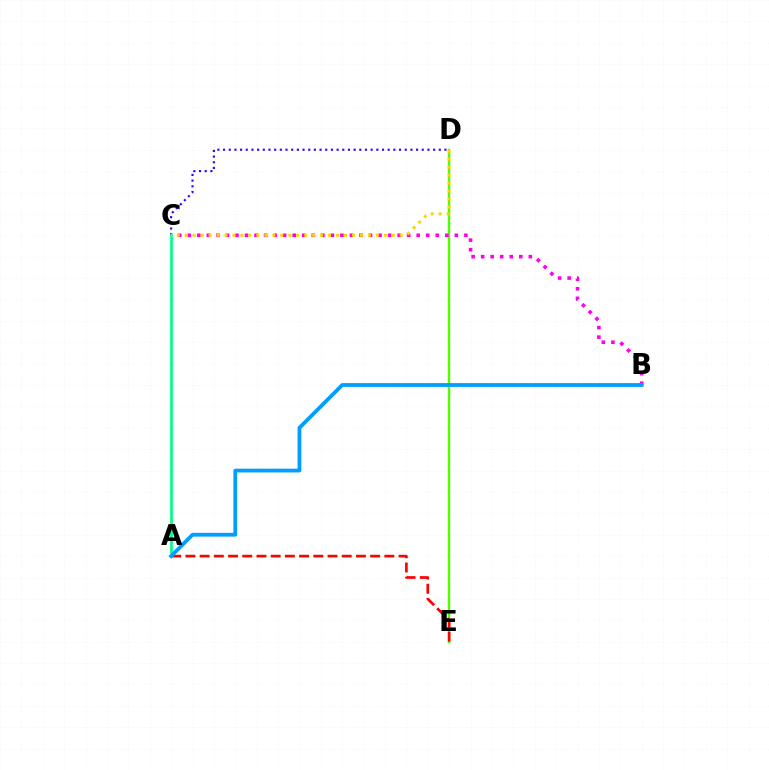{('C', 'D'): [{'color': '#3700ff', 'line_style': 'dotted', 'thickness': 1.54}, {'color': '#ffd500', 'line_style': 'dotted', 'thickness': 2.16}], ('D', 'E'): [{'color': '#4fff00', 'line_style': 'solid', 'thickness': 1.75}], ('A', 'E'): [{'color': '#ff0000', 'line_style': 'dashed', 'thickness': 1.93}], ('B', 'C'): [{'color': '#ff00ed', 'line_style': 'dotted', 'thickness': 2.59}], ('A', 'C'): [{'color': '#00ff86', 'line_style': 'solid', 'thickness': 1.94}], ('A', 'B'): [{'color': '#009eff', 'line_style': 'solid', 'thickness': 2.72}]}